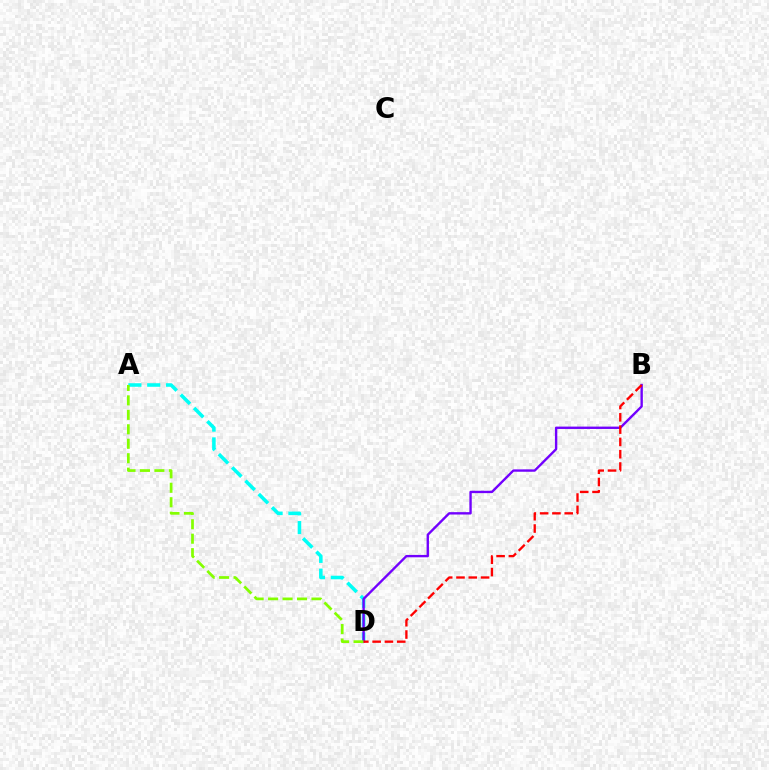{('A', 'D'): [{'color': '#00fff6', 'line_style': 'dashed', 'thickness': 2.56}, {'color': '#84ff00', 'line_style': 'dashed', 'thickness': 1.97}], ('B', 'D'): [{'color': '#7200ff', 'line_style': 'solid', 'thickness': 1.71}, {'color': '#ff0000', 'line_style': 'dashed', 'thickness': 1.67}]}